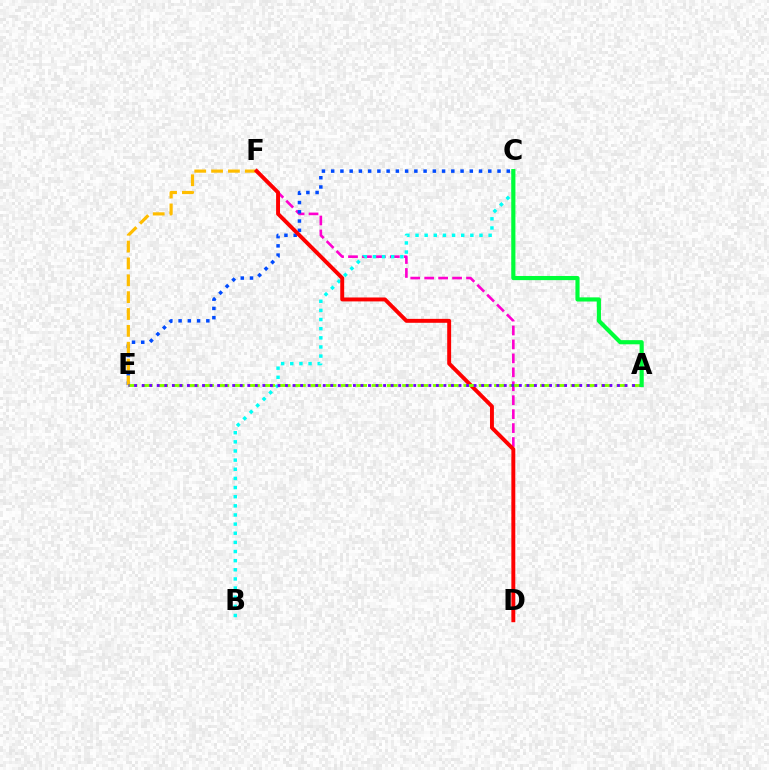{('D', 'F'): [{'color': '#ff00cf', 'line_style': 'dashed', 'thickness': 1.89}, {'color': '#ff0000', 'line_style': 'solid', 'thickness': 2.82}], ('B', 'C'): [{'color': '#00fff6', 'line_style': 'dotted', 'thickness': 2.48}], ('C', 'E'): [{'color': '#004bff', 'line_style': 'dotted', 'thickness': 2.51}], ('E', 'F'): [{'color': '#ffbd00', 'line_style': 'dashed', 'thickness': 2.29}], ('A', 'E'): [{'color': '#84ff00', 'line_style': 'dashed', 'thickness': 2.08}, {'color': '#7200ff', 'line_style': 'dotted', 'thickness': 2.05}], ('A', 'C'): [{'color': '#00ff39', 'line_style': 'solid', 'thickness': 2.99}]}